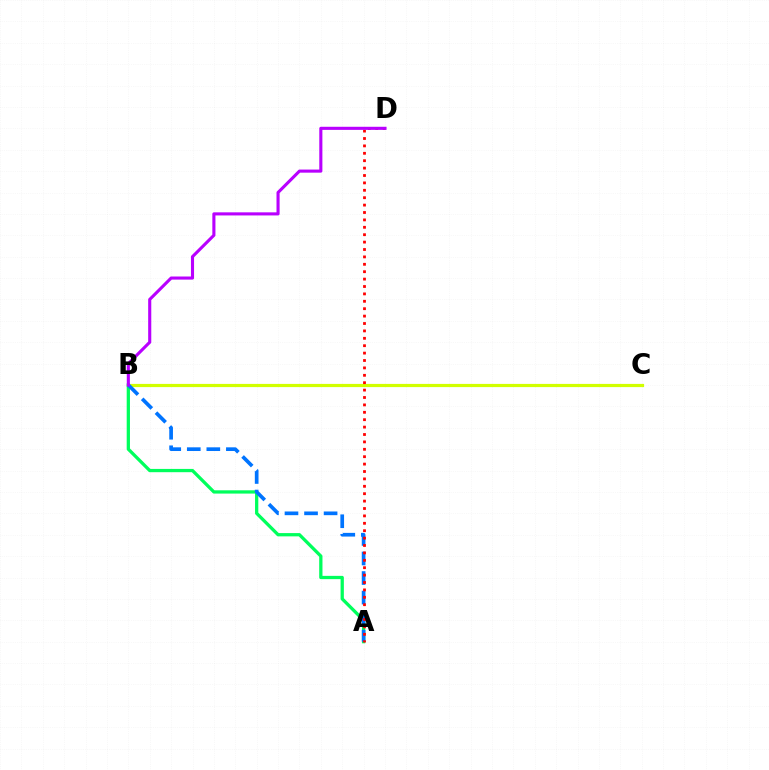{('B', 'C'): [{'color': '#d1ff00', 'line_style': 'solid', 'thickness': 2.3}], ('A', 'B'): [{'color': '#00ff5c', 'line_style': 'solid', 'thickness': 2.36}, {'color': '#0074ff', 'line_style': 'dashed', 'thickness': 2.66}], ('A', 'D'): [{'color': '#ff0000', 'line_style': 'dotted', 'thickness': 2.01}], ('B', 'D'): [{'color': '#b900ff', 'line_style': 'solid', 'thickness': 2.23}]}